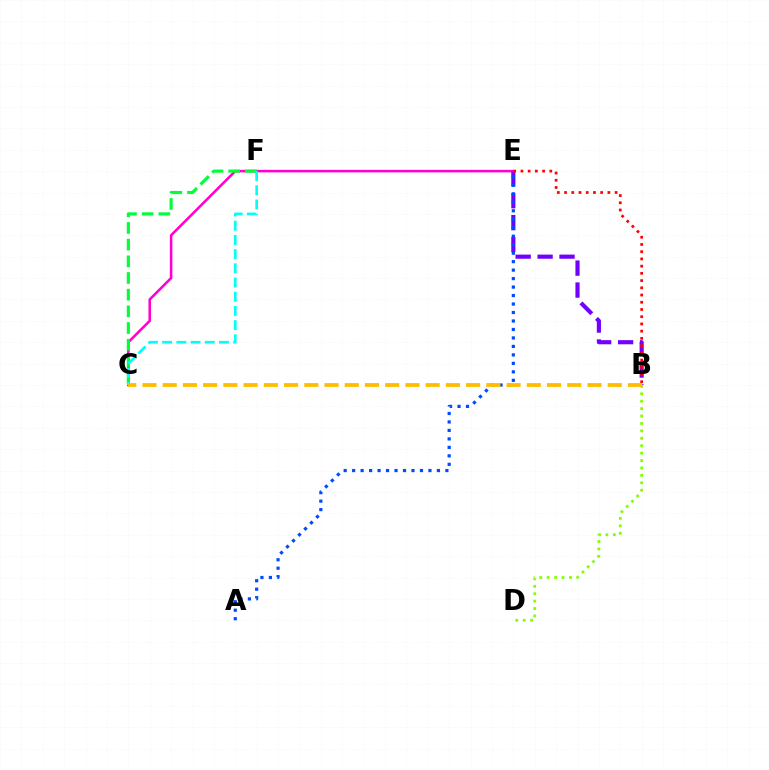{('C', 'E'): [{'color': '#ff00cf', 'line_style': 'solid', 'thickness': 1.83}], ('B', 'D'): [{'color': '#84ff00', 'line_style': 'dotted', 'thickness': 2.01}], ('C', 'F'): [{'color': '#00ff39', 'line_style': 'dashed', 'thickness': 2.27}, {'color': '#00fff6', 'line_style': 'dashed', 'thickness': 1.93}], ('B', 'E'): [{'color': '#7200ff', 'line_style': 'dashed', 'thickness': 2.98}, {'color': '#ff0000', 'line_style': 'dotted', 'thickness': 1.96}], ('A', 'E'): [{'color': '#004bff', 'line_style': 'dotted', 'thickness': 2.3}], ('B', 'C'): [{'color': '#ffbd00', 'line_style': 'dashed', 'thickness': 2.75}]}